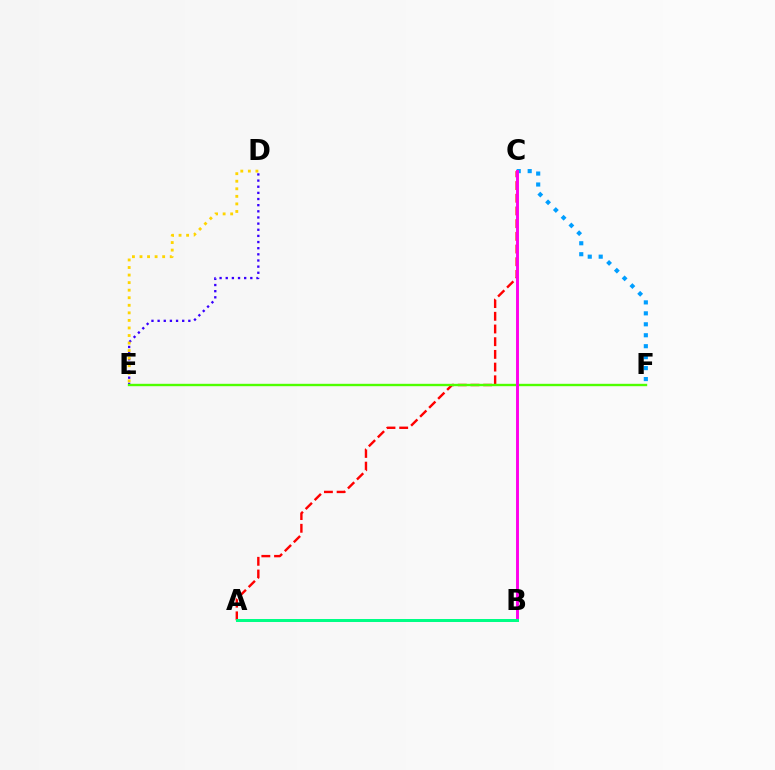{('A', 'C'): [{'color': '#ff0000', 'line_style': 'dashed', 'thickness': 1.73}], ('D', 'E'): [{'color': '#3700ff', 'line_style': 'dotted', 'thickness': 1.67}, {'color': '#ffd500', 'line_style': 'dotted', 'thickness': 2.05}], ('E', 'F'): [{'color': '#4fff00', 'line_style': 'solid', 'thickness': 1.71}], ('C', 'F'): [{'color': '#009eff', 'line_style': 'dotted', 'thickness': 2.98}], ('B', 'C'): [{'color': '#ff00ed', 'line_style': 'solid', 'thickness': 2.11}], ('A', 'B'): [{'color': '#00ff86', 'line_style': 'solid', 'thickness': 2.15}]}